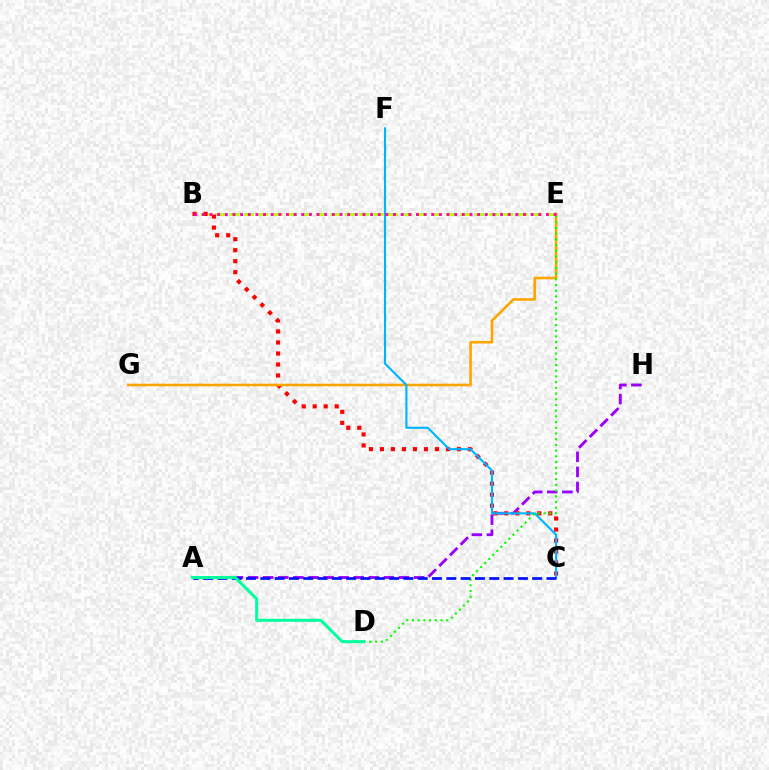{('A', 'H'): [{'color': '#9b00ff', 'line_style': 'dashed', 'thickness': 2.05}], ('B', 'E'): [{'color': '#b3ff00', 'line_style': 'dashed', 'thickness': 1.96}, {'color': '#ff00bd', 'line_style': 'dotted', 'thickness': 2.08}], ('B', 'C'): [{'color': '#ff0000', 'line_style': 'dotted', 'thickness': 2.99}], ('E', 'G'): [{'color': '#ffa500', 'line_style': 'solid', 'thickness': 1.87}], ('C', 'F'): [{'color': '#00b5ff', 'line_style': 'solid', 'thickness': 1.53}], ('D', 'E'): [{'color': '#08ff00', 'line_style': 'dotted', 'thickness': 1.55}], ('A', 'C'): [{'color': '#0010ff', 'line_style': 'dashed', 'thickness': 1.94}], ('A', 'D'): [{'color': '#00ff9d', 'line_style': 'solid', 'thickness': 2.19}]}